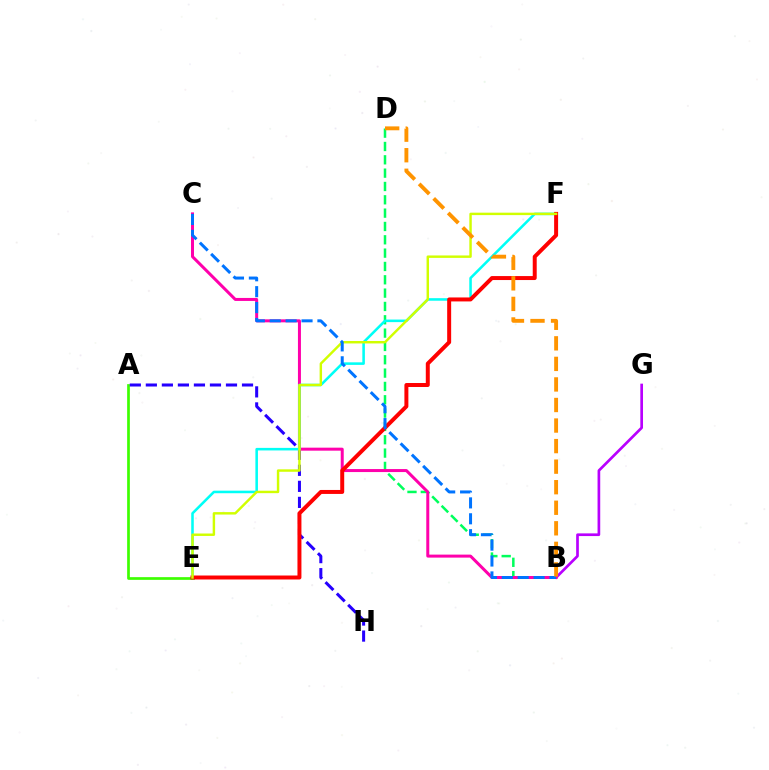{('B', 'D'): [{'color': '#00ff5c', 'line_style': 'dashed', 'thickness': 1.81}, {'color': '#ff9400', 'line_style': 'dashed', 'thickness': 2.79}], ('B', 'G'): [{'color': '#b900ff', 'line_style': 'solid', 'thickness': 1.93}], ('A', 'E'): [{'color': '#3dff00', 'line_style': 'solid', 'thickness': 1.95}], ('A', 'H'): [{'color': '#2500ff', 'line_style': 'dashed', 'thickness': 2.18}], ('B', 'C'): [{'color': '#ff00ac', 'line_style': 'solid', 'thickness': 2.16}, {'color': '#0074ff', 'line_style': 'dashed', 'thickness': 2.16}], ('E', 'F'): [{'color': '#00fff6', 'line_style': 'solid', 'thickness': 1.84}, {'color': '#ff0000', 'line_style': 'solid', 'thickness': 2.86}, {'color': '#d1ff00', 'line_style': 'solid', 'thickness': 1.76}]}